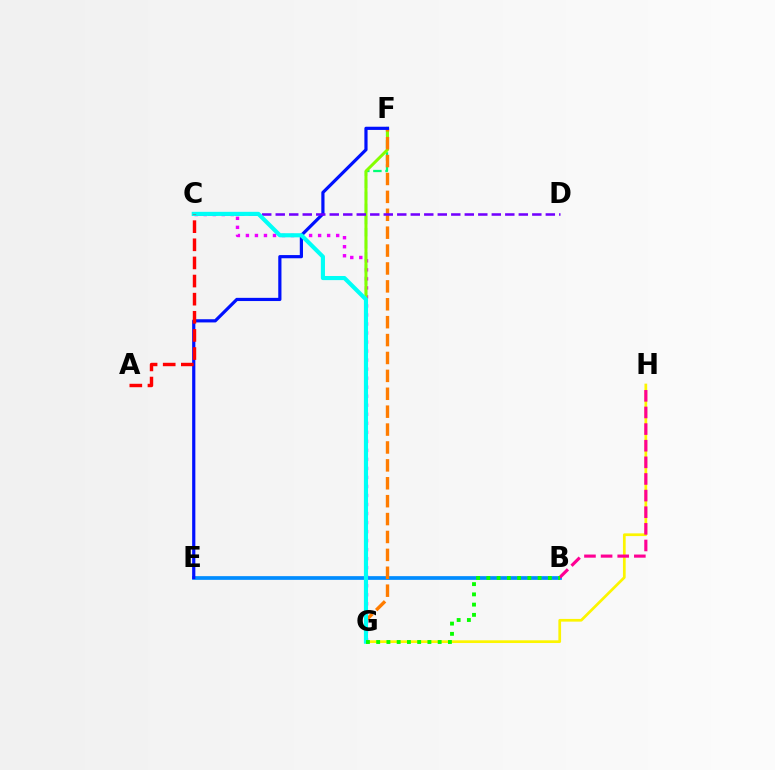{('F', 'G'): [{'color': '#00ff74', 'line_style': 'dashed', 'thickness': 1.64}, {'color': '#84ff00', 'line_style': 'solid', 'thickness': 2.15}, {'color': '#ff7c00', 'line_style': 'dashed', 'thickness': 2.43}], ('B', 'E'): [{'color': '#008cff', 'line_style': 'solid', 'thickness': 2.67}], ('G', 'H'): [{'color': '#fcf500', 'line_style': 'solid', 'thickness': 1.95}], ('C', 'G'): [{'color': '#ee00ff', 'line_style': 'dotted', 'thickness': 2.45}, {'color': '#00fff6', 'line_style': 'solid', 'thickness': 2.97}], ('E', 'F'): [{'color': '#0010ff', 'line_style': 'solid', 'thickness': 2.3}], ('B', 'H'): [{'color': '#ff0094', 'line_style': 'dashed', 'thickness': 2.26}], ('C', 'D'): [{'color': '#7200ff', 'line_style': 'dashed', 'thickness': 1.83}], ('B', 'G'): [{'color': '#08ff00', 'line_style': 'dotted', 'thickness': 2.78}], ('A', 'C'): [{'color': '#ff0000', 'line_style': 'dashed', 'thickness': 2.46}]}